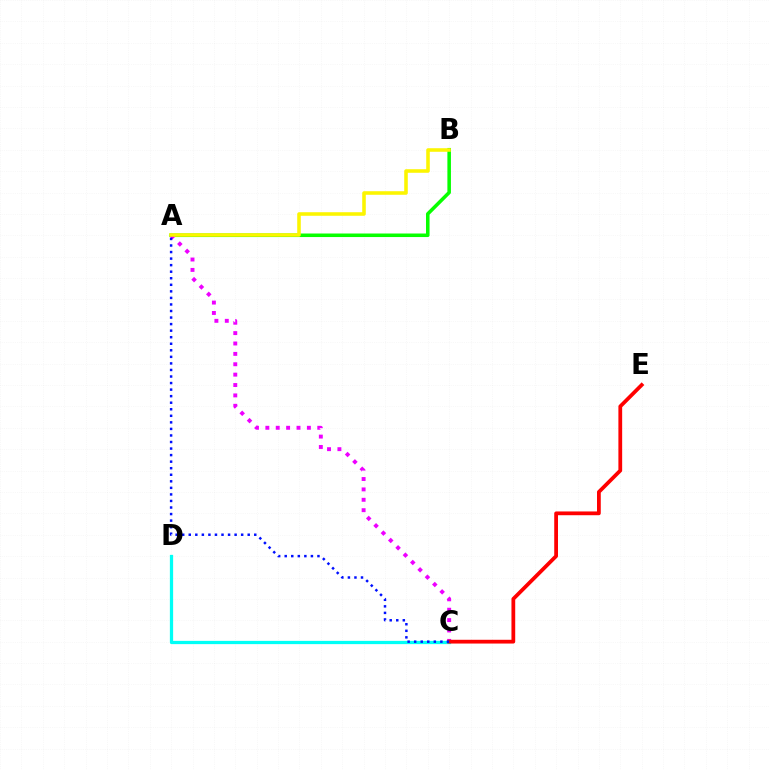{('A', 'B'): [{'color': '#08ff00', 'line_style': 'solid', 'thickness': 2.56}, {'color': '#fcf500', 'line_style': 'solid', 'thickness': 2.57}], ('C', 'D'): [{'color': '#00fff6', 'line_style': 'solid', 'thickness': 2.34}], ('A', 'C'): [{'color': '#ee00ff', 'line_style': 'dotted', 'thickness': 2.82}, {'color': '#0010ff', 'line_style': 'dotted', 'thickness': 1.78}], ('C', 'E'): [{'color': '#ff0000', 'line_style': 'solid', 'thickness': 2.71}]}